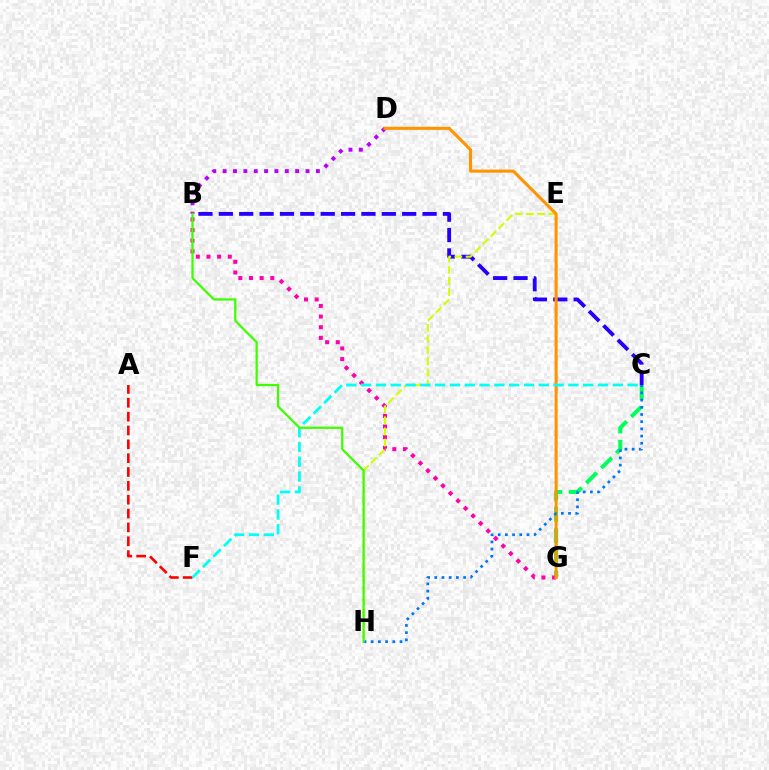{('B', 'C'): [{'color': '#2500ff', 'line_style': 'dashed', 'thickness': 2.77}], ('B', 'D'): [{'color': '#b900ff', 'line_style': 'dotted', 'thickness': 2.81}], ('C', 'G'): [{'color': '#00ff5c', 'line_style': 'dashed', 'thickness': 2.89}], ('B', 'G'): [{'color': '#ff00ac', 'line_style': 'dotted', 'thickness': 2.89}], ('E', 'H'): [{'color': '#d1ff00', 'line_style': 'dashed', 'thickness': 1.52}], ('D', 'G'): [{'color': '#ff9400', 'line_style': 'solid', 'thickness': 2.21}], ('A', 'F'): [{'color': '#ff0000', 'line_style': 'dashed', 'thickness': 1.88}], ('C', 'H'): [{'color': '#0074ff', 'line_style': 'dotted', 'thickness': 1.96}], ('C', 'F'): [{'color': '#00fff6', 'line_style': 'dashed', 'thickness': 2.01}], ('B', 'H'): [{'color': '#3dff00', 'line_style': 'solid', 'thickness': 1.62}]}